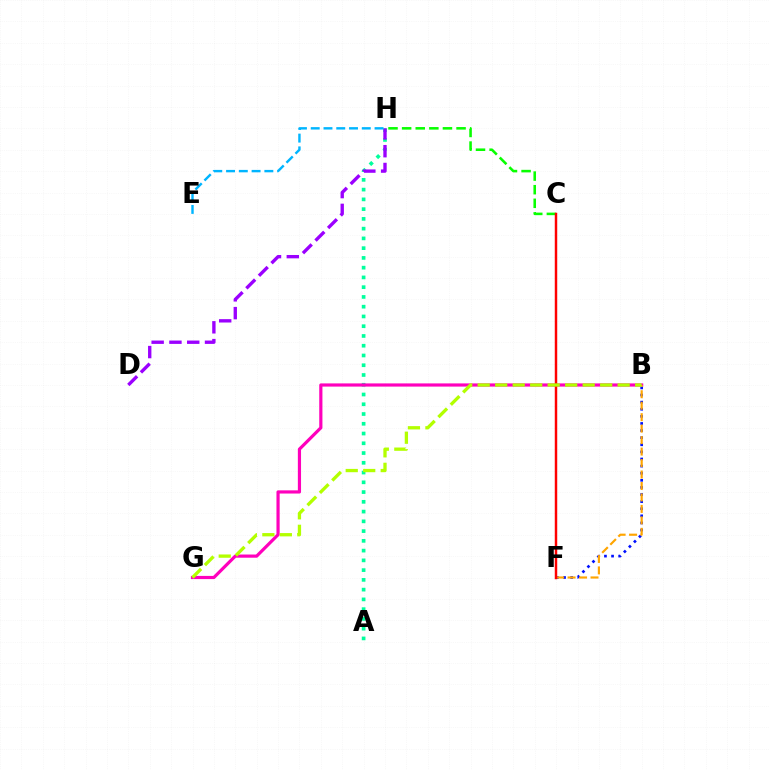{('A', 'H'): [{'color': '#00ff9d', 'line_style': 'dotted', 'thickness': 2.65}], ('C', 'H'): [{'color': '#08ff00', 'line_style': 'dashed', 'thickness': 1.85}], ('B', 'G'): [{'color': '#ff00bd', 'line_style': 'solid', 'thickness': 2.3}, {'color': '#b3ff00', 'line_style': 'dashed', 'thickness': 2.38}], ('D', 'H'): [{'color': '#9b00ff', 'line_style': 'dashed', 'thickness': 2.42}], ('B', 'F'): [{'color': '#0010ff', 'line_style': 'dotted', 'thickness': 1.93}, {'color': '#ffa500', 'line_style': 'dashed', 'thickness': 1.56}], ('C', 'F'): [{'color': '#ff0000', 'line_style': 'solid', 'thickness': 1.77}], ('E', 'H'): [{'color': '#00b5ff', 'line_style': 'dashed', 'thickness': 1.73}]}